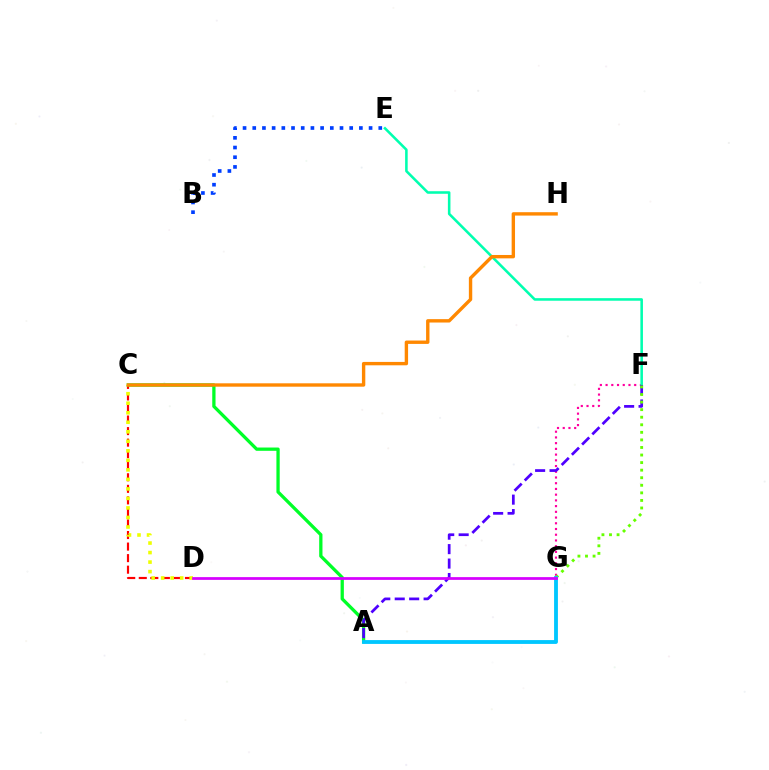{('F', 'G'): [{'color': '#ff00a0', 'line_style': 'dotted', 'thickness': 1.55}, {'color': '#66ff00', 'line_style': 'dotted', 'thickness': 2.06}], ('C', 'D'): [{'color': '#ff0000', 'line_style': 'dashed', 'thickness': 1.57}, {'color': '#eeff00', 'line_style': 'dotted', 'thickness': 2.59}], ('A', 'C'): [{'color': '#00ff27', 'line_style': 'solid', 'thickness': 2.36}], ('E', 'F'): [{'color': '#00ffaf', 'line_style': 'solid', 'thickness': 1.84}], ('A', 'F'): [{'color': '#4f00ff', 'line_style': 'dashed', 'thickness': 1.96}], ('B', 'E'): [{'color': '#003fff', 'line_style': 'dotted', 'thickness': 2.63}], ('C', 'H'): [{'color': '#ff8800', 'line_style': 'solid', 'thickness': 2.44}], ('A', 'G'): [{'color': '#00c7ff', 'line_style': 'solid', 'thickness': 2.75}], ('D', 'G'): [{'color': '#d600ff', 'line_style': 'solid', 'thickness': 1.98}]}